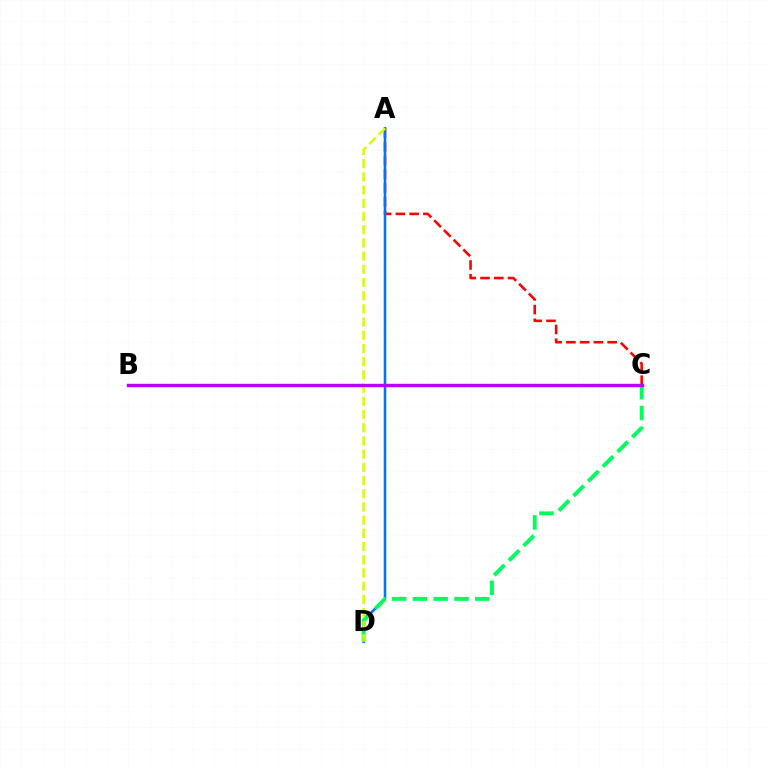{('A', 'C'): [{'color': '#ff0000', 'line_style': 'dashed', 'thickness': 1.87}], ('A', 'D'): [{'color': '#0074ff', 'line_style': 'solid', 'thickness': 1.86}, {'color': '#d1ff00', 'line_style': 'dashed', 'thickness': 1.79}], ('C', 'D'): [{'color': '#00ff5c', 'line_style': 'dashed', 'thickness': 2.82}], ('B', 'C'): [{'color': '#b900ff', 'line_style': 'solid', 'thickness': 2.45}]}